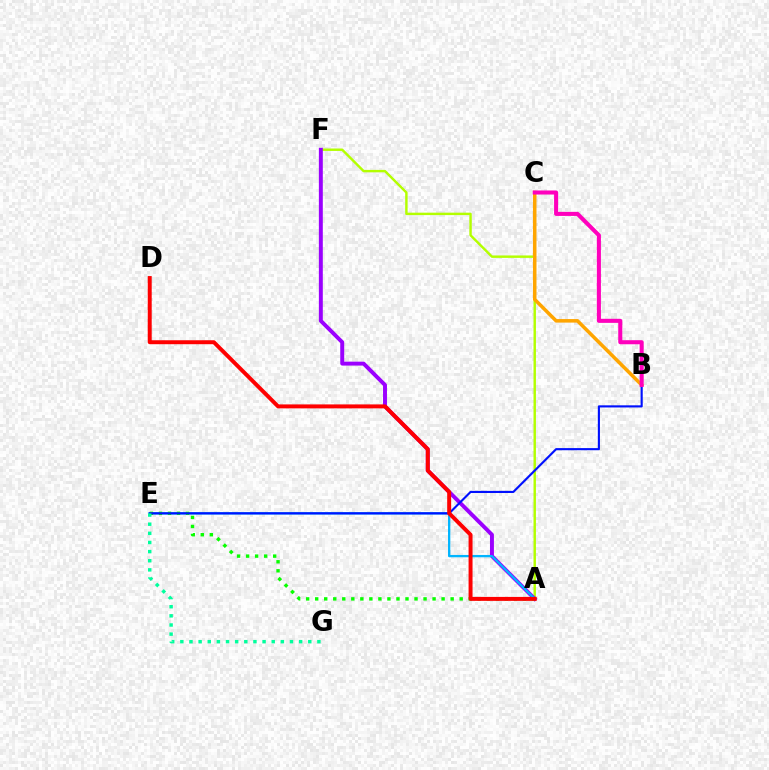{('A', 'F'): [{'color': '#b3ff00', 'line_style': 'solid', 'thickness': 1.75}, {'color': '#9b00ff', 'line_style': 'solid', 'thickness': 2.84}], ('B', 'C'): [{'color': '#ffa500', 'line_style': 'solid', 'thickness': 2.54}, {'color': '#ff00bd', 'line_style': 'solid', 'thickness': 2.93}], ('A', 'E'): [{'color': '#00b5ff', 'line_style': 'solid', 'thickness': 1.66}, {'color': '#08ff00', 'line_style': 'dotted', 'thickness': 2.45}], ('B', 'E'): [{'color': '#0010ff', 'line_style': 'solid', 'thickness': 1.53}], ('E', 'G'): [{'color': '#00ff9d', 'line_style': 'dotted', 'thickness': 2.48}], ('A', 'D'): [{'color': '#ff0000', 'line_style': 'solid', 'thickness': 2.85}]}